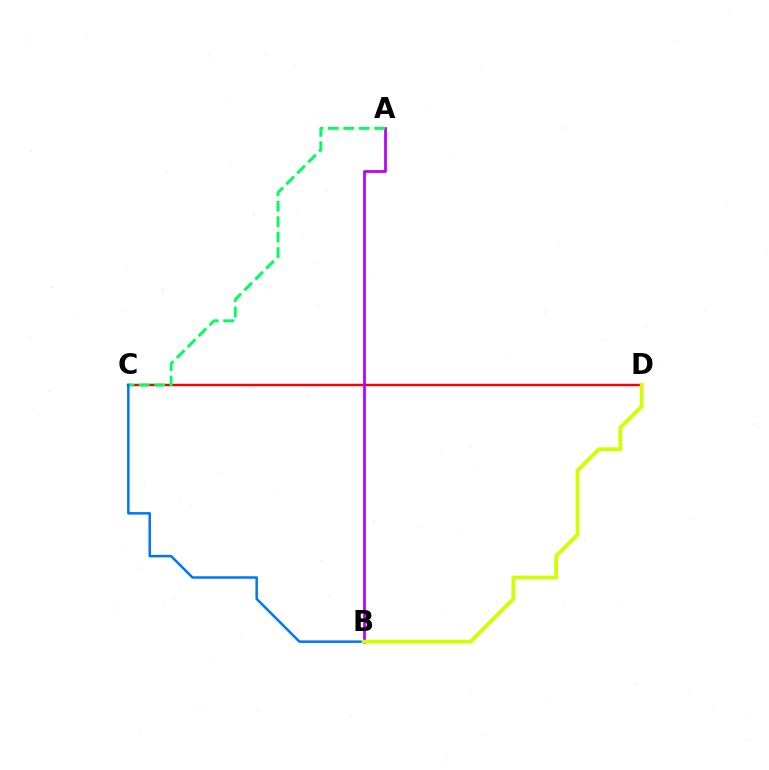{('C', 'D'): [{'color': '#ff0000', 'line_style': 'solid', 'thickness': 1.74}], ('A', 'B'): [{'color': '#b900ff', 'line_style': 'solid', 'thickness': 1.98}], ('A', 'C'): [{'color': '#00ff5c', 'line_style': 'dashed', 'thickness': 2.1}], ('B', 'C'): [{'color': '#0074ff', 'line_style': 'solid', 'thickness': 1.79}], ('B', 'D'): [{'color': '#d1ff00', 'line_style': 'solid', 'thickness': 2.73}]}